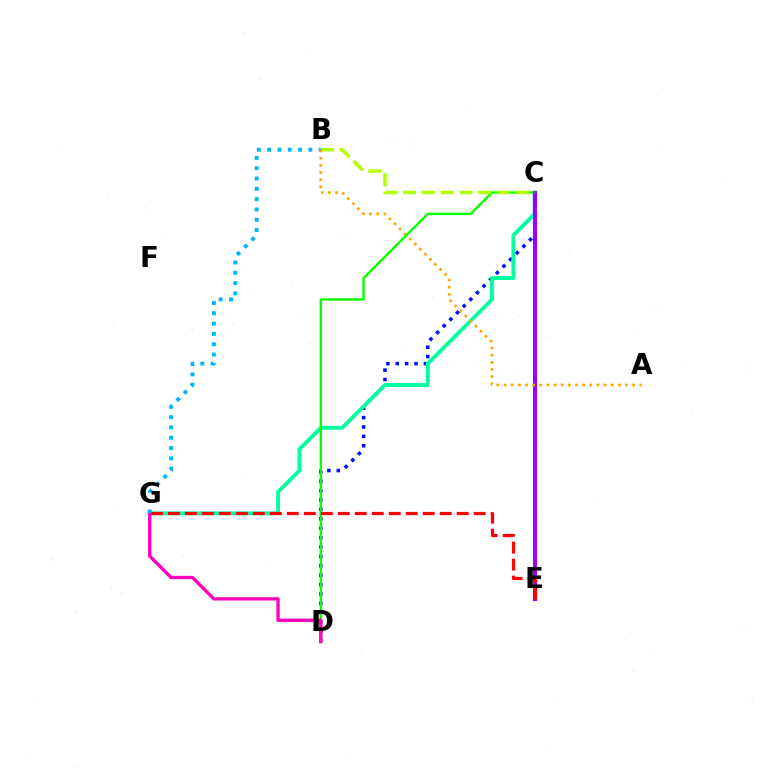{('C', 'D'): [{'color': '#0010ff', 'line_style': 'dotted', 'thickness': 2.55}, {'color': '#08ff00', 'line_style': 'solid', 'thickness': 1.73}], ('C', 'G'): [{'color': '#00ff9d', 'line_style': 'solid', 'thickness': 2.78}], ('C', 'E'): [{'color': '#9b00ff', 'line_style': 'solid', 'thickness': 2.93}], ('E', 'G'): [{'color': '#ff0000', 'line_style': 'dashed', 'thickness': 2.31}], ('D', 'G'): [{'color': '#ff00bd', 'line_style': 'solid', 'thickness': 2.41}], ('B', 'G'): [{'color': '#00b5ff', 'line_style': 'dotted', 'thickness': 2.8}], ('B', 'C'): [{'color': '#b3ff00', 'line_style': 'dashed', 'thickness': 2.55}], ('A', 'B'): [{'color': '#ffa500', 'line_style': 'dotted', 'thickness': 1.94}]}